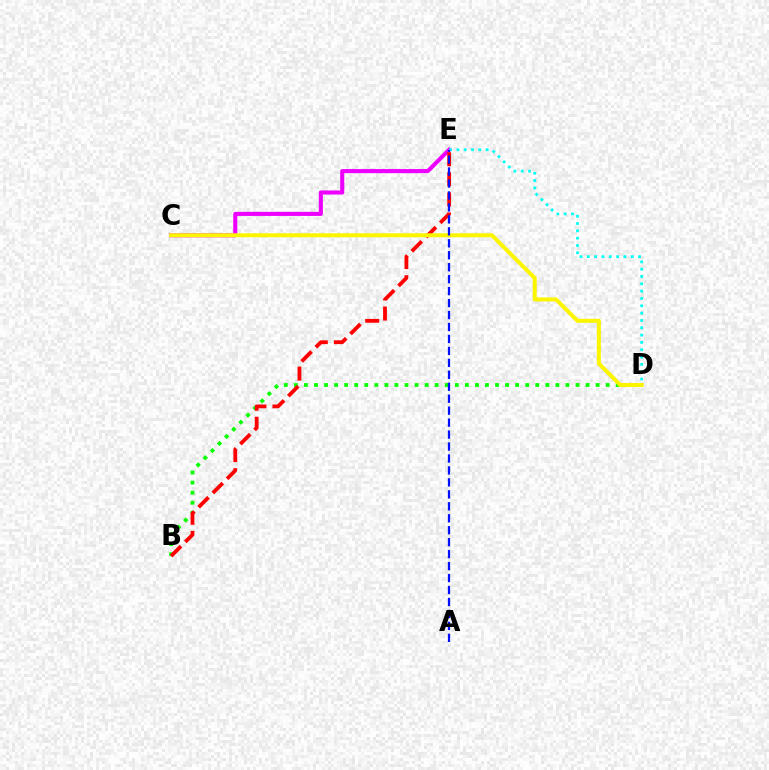{('B', 'D'): [{'color': '#08ff00', 'line_style': 'dotted', 'thickness': 2.73}], ('C', 'E'): [{'color': '#ee00ff', 'line_style': 'solid', 'thickness': 2.94}], ('B', 'E'): [{'color': '#ff0000', 'line_style': 'dashed', 'thickness': 2.73}], ('C', 'D'): [{'color': '#fcf500', 'line_style': 'solid', 'thickness': 2.9}], ('D', 'E'): [{'color': '#00fff6', 'line_style': 'dotted', 'thickness': 1.99}], ('A', 'E'): [{'color': '#0010ff', 'line_style': 'dashed', 'thickness': 1.62}]}